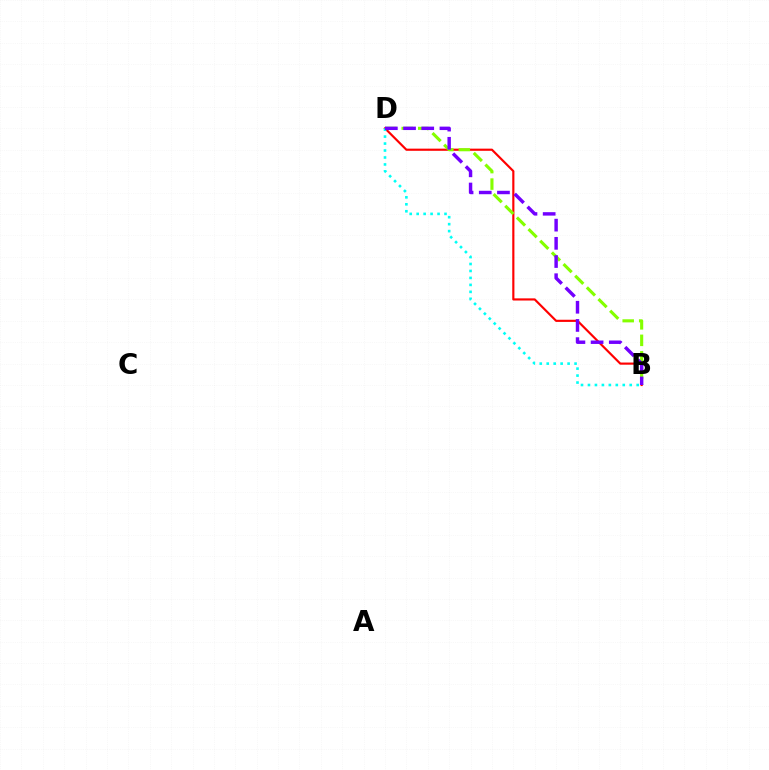{('B', 'D'): [{'color': '#ff0000', 'line_style': 'solid', 'thickness': 1.55}, {'color': '#84ff00', 'line_style': 'dashed', 'thickness': 2.24}, {'color': '#00fff6', 'line_style': 'dotted', 'thickness': 1.89}, {'color': '#7200ff', 'line_style': 'dashed', 'thickness': 2.47}]}